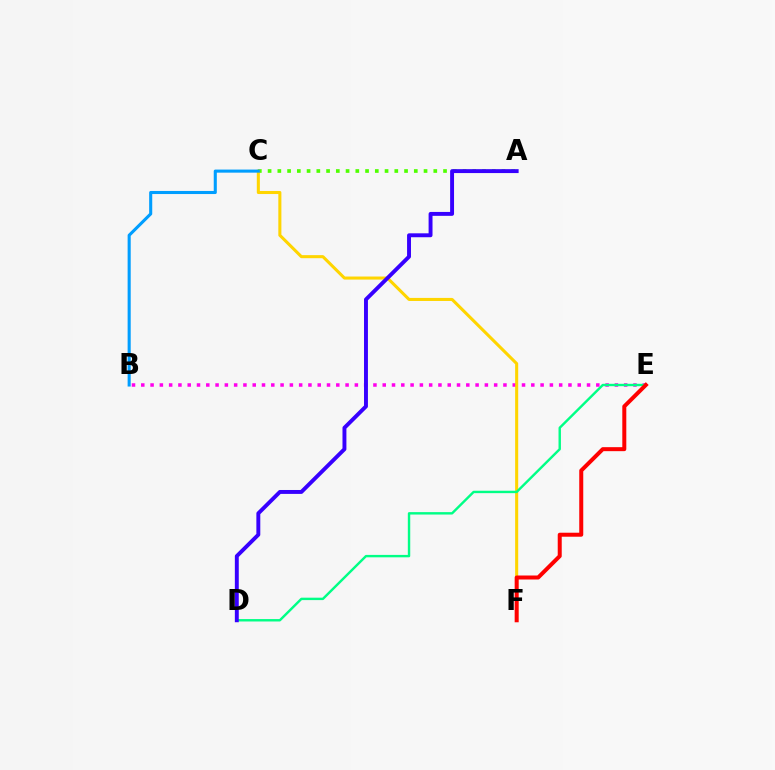{('B', 'E'): [{'color': '#ff00ed', 'line_style': 'dotted', 'thickness': 2.52}], ('A', 'C'): [{'color': '#4fff00', 'line_style': 'dotted', 'thickness': 2.65}], ('C', 'F'): [{'color': '#ffd500', 'line_style': 'solid', 'thickness': 2.2}], ('D', 'E'): [{'color': '#00ff86', 'line_style': 'solid', 'thickness': 1.74}], ('B', 'C'): [{'color': '#009eff', 'line_style': 'solid', 'thickness': 2.22}], ('A', 'D'): [{'color': '#3700ff', 'line_style': 'solid', 'thickness': 2.82}], ('E', 'F'): [{'color': '#ff0000', 'line_style': 'solid', 'thickness': 2.88}]}